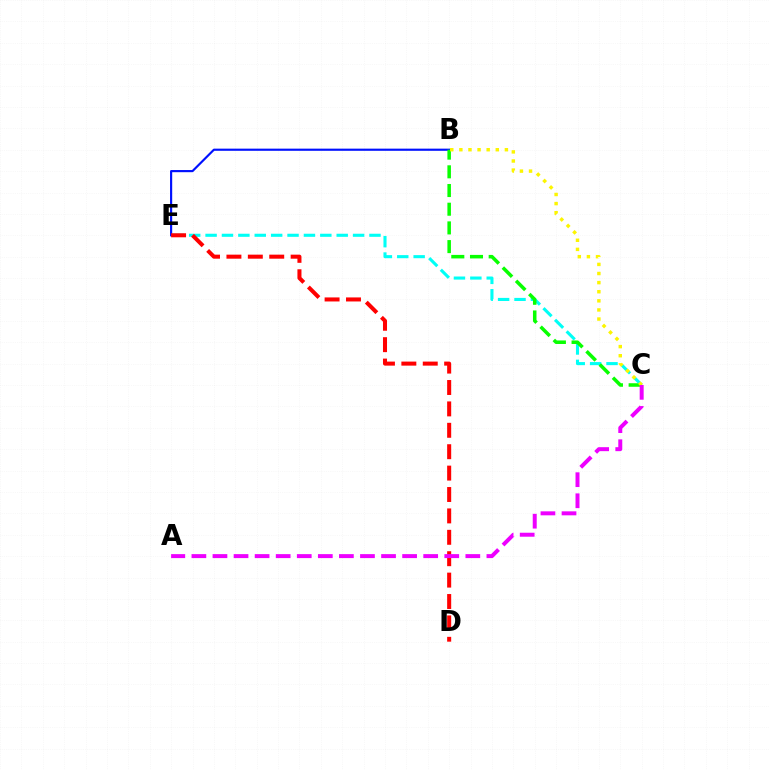{('B', 'E'): [{'color': '#0010ff', 'line_style': 'solid', 'thickness': 1.55}], ('C', 'E'): [{'color': '#00fff6', 'line_style': 'dashed', 'thickness': 2.23}], ('D', 'E'): [{'color': '#ff0000', 'line_style': 'dashed', 'thickness': 2.91}], ('B', 'C'): [{'color': '#08ff00', 'line_style': 'dashed', 'thickness': 2.54}, {'color': '#fcf500', 'line_style': 'dotted', 'thickness': 2.47}], ('A', 'C'): [{'color': '#ee00ff', 'line_style': 'dashed', 'thickness': 2.86}]}